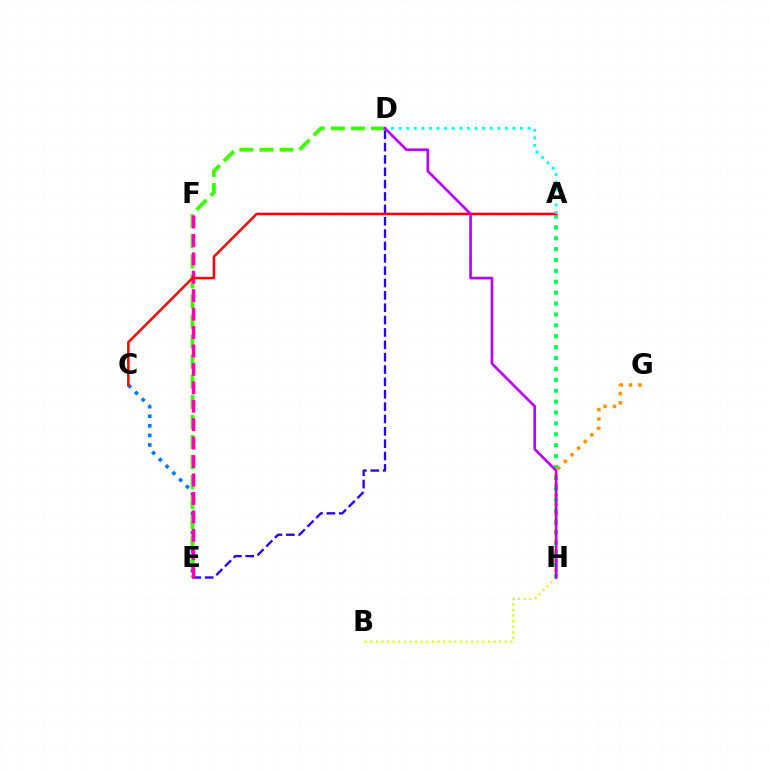{('A', 'H'): [{'color': '#00ff5c', 'line_style': 'dotted', 'thickness': 2.96}], ('C', 'E'): [{'color': '#0074ff', 'line_style': 'dotted', 'thickness': 2.6}], ('D', 'E'): [{'color': '#2500ff', 'line_style': 'dashed', 'thickness': 1.68}, {'color': '#3dff00', 'line_style': 'dashed', 'thickness': 2.73}], ('E', 'F'): [{'color': '#ff00ac', 'line_style': 'dashed', 'thickness': 2.5}], ('A', 'C'): [{'color': '#ff0000', 'line_style': 'solid', 'thickness': 1.8}], ('A', 'D'): [{'color': '#00fff6', 'line_style': 'dotted', 'thickness': 2.06}], ('G', 'H'): [{'color': '#ff9400', 'line_style': 'dotted', 'thickness': 2.55}], ('B', 'H'): [{'color': '#d1ff00', 'line_style': 'dotted', 'thickness': 1.52}], ('D', 'H'): [{'color': '#b900ff', 'line_style': 'solid', 'thickness': 1.91}]}